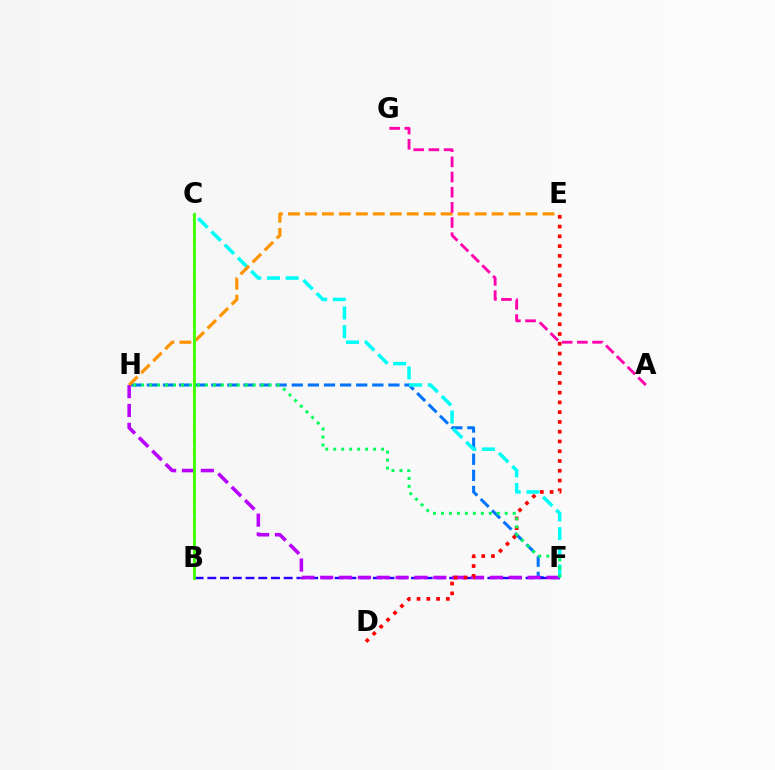{('F', 'H'): [{'color': '#0074ff', 'line_style': 'dashed', 'thickness': 2.19}, {'color': '#b900ff', 'line_style': 'dashed', 'thickness': 2.56}, {'color': '#00ff5c', 'line_style': 'dotted', 'thickness': 2.17}], ('B', 'C'): [{'color': '#d1ff00', 'line_style': 'dashed', 'thickness': 1.59}, {'color': '#3dff00', 'line_style': 'solid', 'thickness': 2.01}], ('B', 'F'): [{'color': '#2500ff', 'line_style': 'dashed', 'thickness': 1.73}], ('C', 'F'): [{'color': '#00fff6', 'line_style': 'dashed', 'thickness': 2.53}], ('D', 'E'): [{'color': '#ff0000', 'line_style': 'dotted', 'thickness': 2.65}], ('E', 'H'): [{'color': '#ff9400', 'line_style': 'dashed', 'thickness': 2.31}], ('A', 'G'): [{'color': '#ff00ac', 'line_style': 'dashed', 'thickness': 2.06}]}